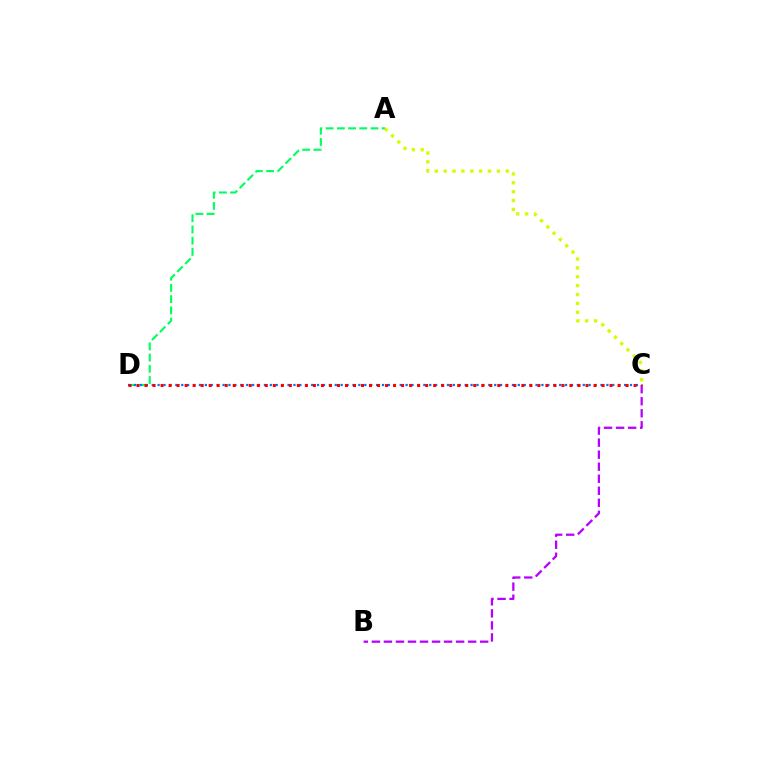{('A', 'D'): [{'color': '#00ff5c', 'line_style': 'dashed', 'thickness': 1.52}], ('C', 'D'): [{'color': '#0074ff', 'line_style': 'dotted', 'thickness': 1.6}, {'color': '#ff0000', 'line_style': 'dotted', 'thickness': 2.18}], ('B', 'C'): [{'color': '#b900ff', 'line_style': 'dashed', 'thickness': 1.63}], ('A', 'C'): [{'color': '#d1ff00', 'line_style': 'dotted', 'thickness': 2.41}]}